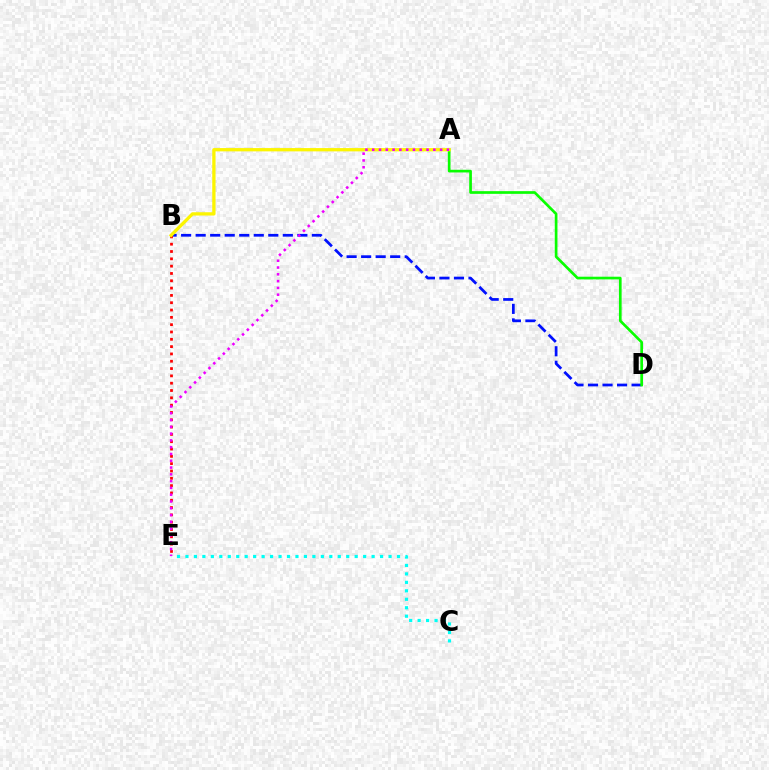{('B', 'D'): [{'color': '#0010ff', 'line_style': 'dashed', 'thickness': 1.97}], ('B', 'E'): [{'color': '#ff0000', 'line_style': 'dotted', 'thickness': 1.99}], ('A', 'D'): [{'color': '#08ff00', 'line_style': 'solid', 'thickness': 1.93}], ('A', 'B'): [{'color': '#fcf500', 'line_style': 'solid', 'thickness': 2.37}], ('C', 'E'): [{'color': '#00fff6', 'line_style': 'dotted', 'thickness': 2.3}], ('A', 'E'): [{'color': '#ee00ff', 'line_style': 'dotted', 'thickness': 1.84}]}